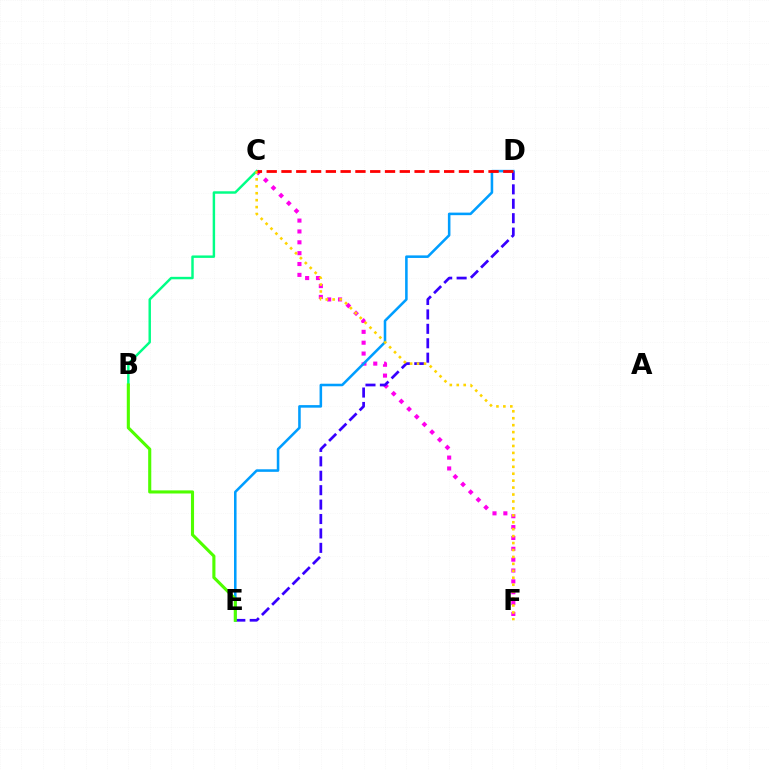{('C', 'F'): [{'color': '#ff00ed', 'line_style': 'dotted', 'thickness': 2.95}, {'color': '#ffd500', 'line_style': 'dotted', 'thickness': 1.88}], ('D', 'E'): [{'color': '#3700ff', 'line_style': 'dashed', 'thickness': 1.96}, {'color': '#009eff', 'line_style': 'solid', 'thickness': 1.84}], ('B', 'C'): [{'color': '#00ff86', 'line_style': 'solid', 'thickness': 1.76}], ('B', 'E'): [{'color': '#4fff00', 'line_style': 'solid', 'thickness': 2.23}], ('C', 'D'): [{'color': '#ff0000', 'line_style': 'dashed', 'thickness': 2.01}]}